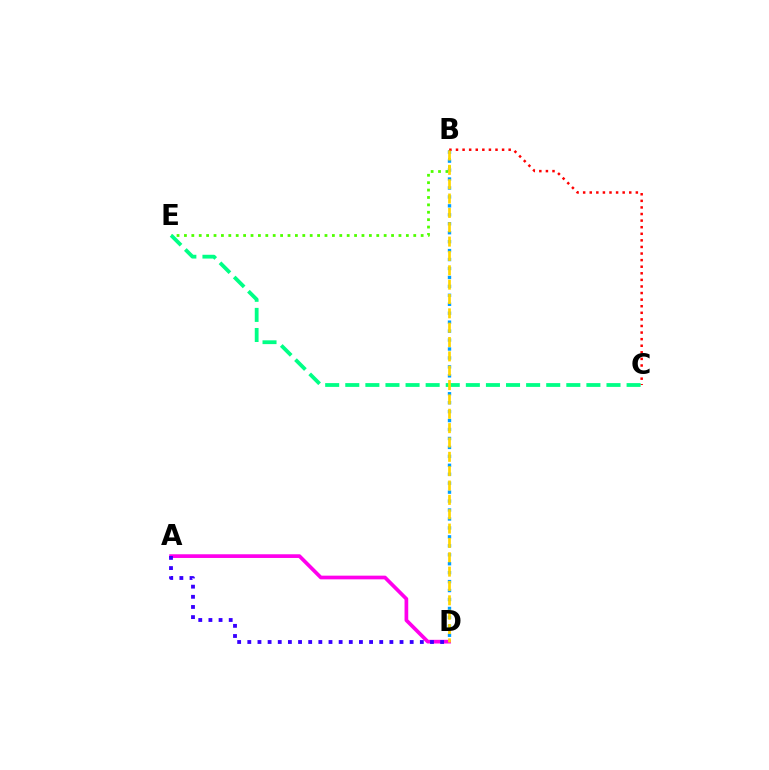{('B', 'E'): [{'color': '#4fff00', 'line_style': 'dotted', 'thickness': 2.01}], ('A', 'D'): [{'color': '#ff00ed', 'line_style': 'solid', 'thickness': 2.66}, {'color': '#3700ff', 'line_style': 'dotted', 'thickness': 2.76}], ('B', 'D'): [{'color': '#009eff', 'line_style': 'dotted', 'thickness': 2.43}, {'color': '#ffd500', 'line_style': 'dashed', 'thickness': 1.95}], ('B', 'C'): [{'color': '#ff0000', 'line_style': 'dotted', 'thickness': 1.79}], ('C', 'E'): [{'color': '#00ff86', 'line_style': 'dashed', 'thickness': 2.73}]}